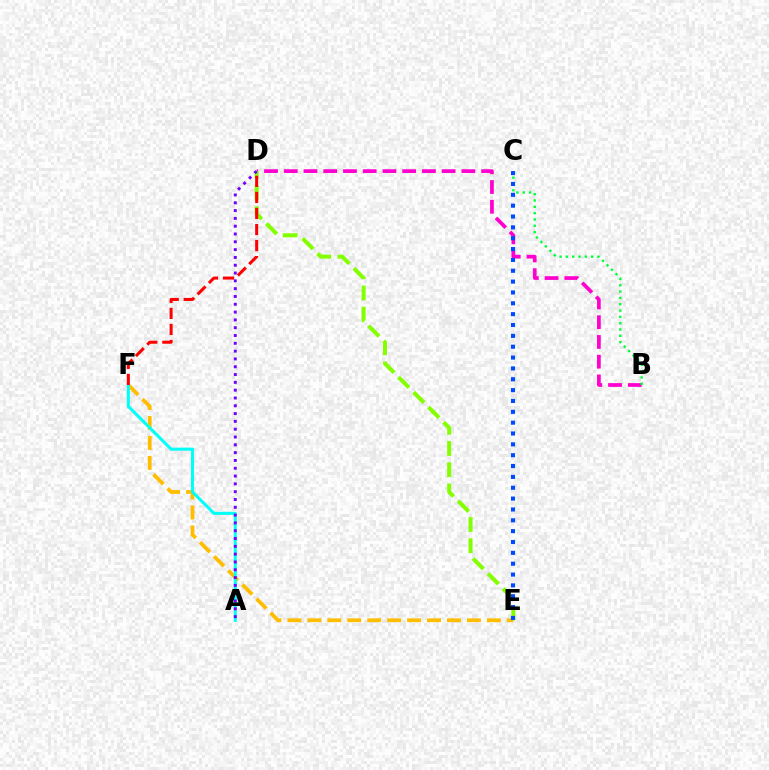{('E', 'F'): [{'color': '#ffbd00', 'line_style': 'dashed', 'thickness': 2.71}], ('B', 'D'): [{'color': '#ff00cf', 'line_style': 'dashed', 'thickness': 2.68}], ('D', 'E'): [{'color': '#84ff00', 'line_style': 'dashed', 'thickness': 2.88}], ('B', 'C'): [{'color': '#00ff39', 'line_style': 'dotted', 'thickness': 1.72}], ('C', 'E'): [{'color': '#004bff', 'line_style': 'dotted', 'thickness': 2.95}], ('A', 'F'): [{'color': '#00fff6', 'line_style': 'solid', 'thickness': 2.2}], ('A', 'D'): [{'color': '#7200ff', 'line_style': 'dotted', 'thickness': 2.12}], ('D', 'F'): [{'color': '#ff0000', 'line_style': 'dashed', 'thickness': 2.18}]}